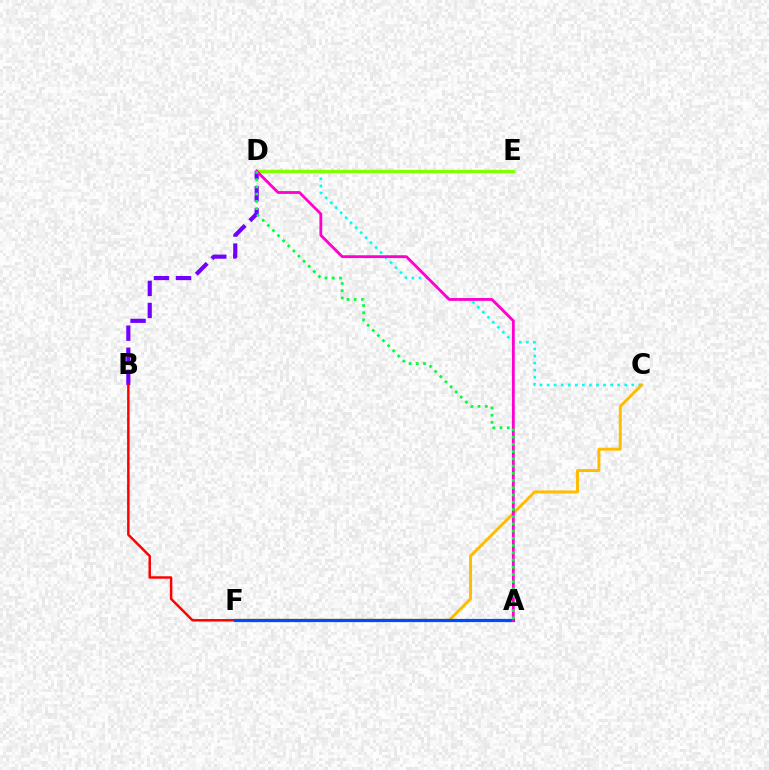{('C', 'D'): [{'color': '#00fff6', 'line_style': 'dotted', 'thickness': 1.92}], ('D', 'E'): [{'color': '#84ff00', 'line_style': 'solid', 'thickness': 2.39}], ('B', 'D'): [{'color': '#7200ff', 'line_style': 'dashed', 'thickness': 3.0}], ('C', 'F'): [{'color': '#ffbd00', 'line_style': 'solid', 'thickness': 2.13}], ('B', 'F'): [{'color': '#ff0000', 'line_style': 'solid', 'thickness': 1.78}], ('A', 'F'): [{'color': '#004bff', 'line_style': 'solid', 'thickness': 2.32}], ('A', 'D'): [{'color': '#ff00cf', 'line_style': 'solid', 'thickness': 2.03}, {'color': '#00ff39', 'line_style': 'dotted', 'thickness': 1.96}]}